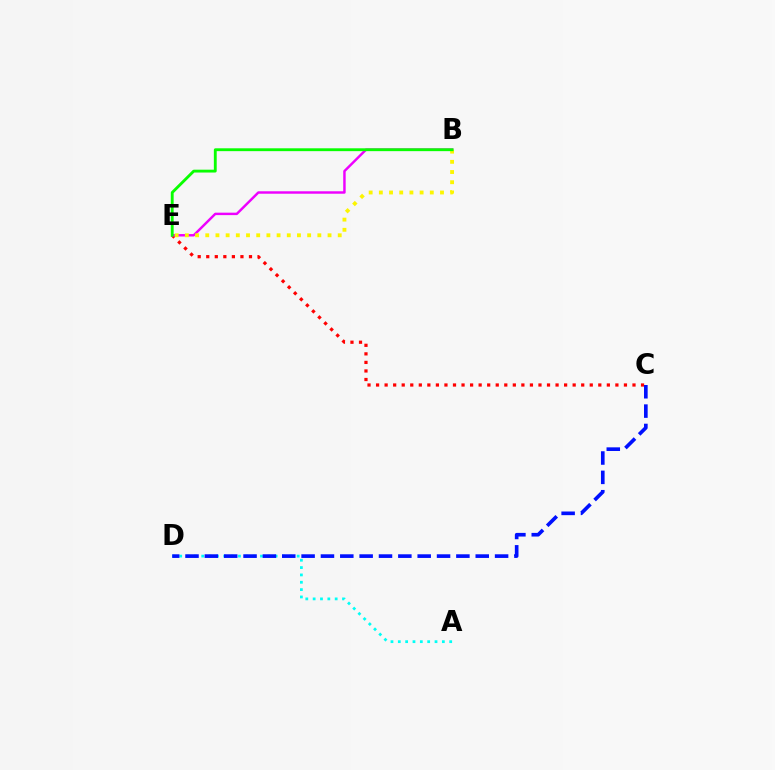{('C', 'E'): [{'color': '#ff0000', 'line_style': 'dotted', 'thickness': 2.32}], ('A', 'D'): [{'color': '#00fff6', 'line_style': 'dotted', 'thickness': 1.99}], ('C', 'D'): [{'color': '#0010ff', 'line_style': 'dashed', 'thickness': 2.63}], ('B', 'E'): [{'color': '#ee00ff', 'line_style': 'solid', 'thickness': 1.76}, {'color': '#fcf500', 'line_style': 'dotted', 'thickness': 2.77}, {'color': '#08ff00', 'line_style': 'solid', 'thickness': 2.05}]}